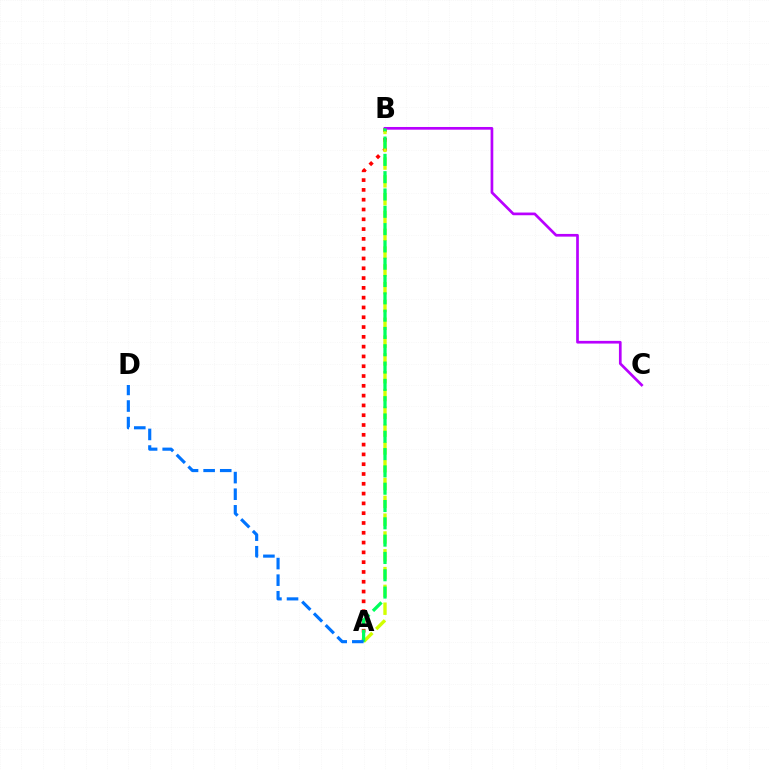{('A', 'B'): [{'color': '#ff0000', 'line_style': 'dotted', 'thickness': 2.66}, {'color': '#d1ff00', 'line_style': 'dashed', 'thickness': 2.42}, {'color': '#00ff5c', 'line_style': 'dashed', 'thickness': 2.35}], ('B', 'C'): [{'color': '#b900ff', 'line_style': 'solid', 'thickness': 1.94}], ('A', 'D'): [{'color': '#0074ff', 'line_style': 'dashed', 'thickness': 2.26}]}